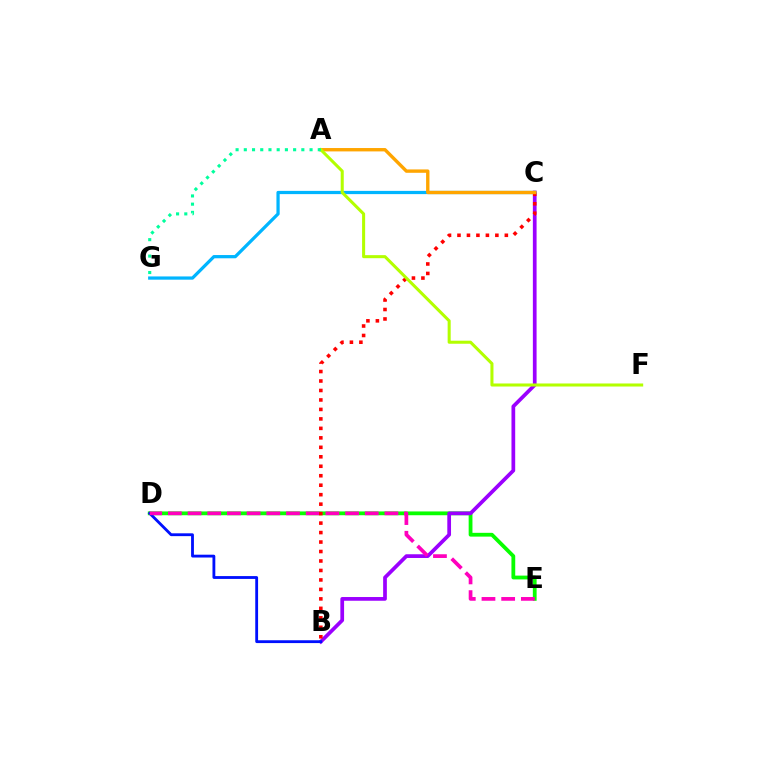{('D', 'E'): [{'color': '#08ff00', 'line_style': 'solid', 'thickness': 2.73}, {'color': '#ff00bd', 'line_style': 'dashed', 'thickness': 2.67}], ('B', 'C'): [{'color': '#9b00ff', 'line_style': 'solid', 'thickness': 2.68}, {'color': '#ff0000', 'line_style': 'dotted', 'thickness': 2.57}], ('C', 'G'): [{'color': '#00b5ff', 'line_style': 'solid', 'thickness': 2.33}], ('B', 'D'): [{'color': '#0010ff', 'line_style': 'solid', 'thickness': 2.04}], ('A', 'C'): [{'color': '#ffa500', 'line_style': 'solid', 'thickness': 2.43}], ('A', 'F'): [{'color': '#b3ff00', 'line_style': 'solid', 'thickness': 2.2}], ('A', 'G'): [{'color': '#00ff9d', 'line_style': 'dotted', 'thickness': 2.23}]}